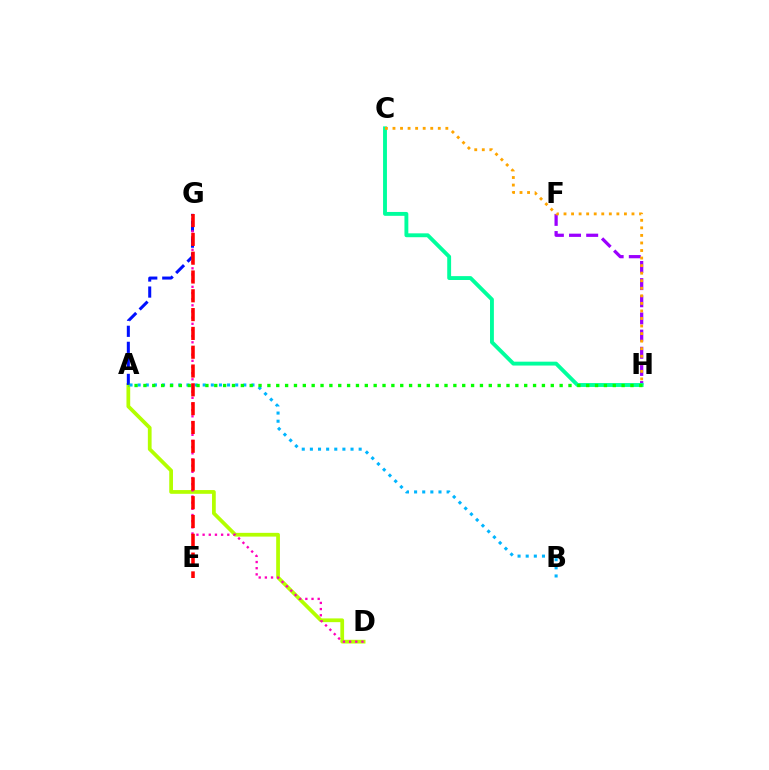{('A', 'D'): [{'color': '#b3ff00', 'line_style': 'solid', 'thickness': 2.69}], ('F', 'H'): [{'color': '#9b00ff', 'line_style': 'dashed', 'thickness': 2.33}], ('C', 'H'): [{'color': '#00ff9d', 'line_style': 'solid', 'thickness': 2.79}, {'color': '#ffa500', 'line_style': 'dotted', 'thickness': 2.05}], ('A', 'G'): [{'color': '#0010ff', 'line_style': 'dashed', 'thickness': 2.18}], ('D', 'G'): [{'color': '#ff00bd', 'line_style': 'dotted', 'thickness': 1.68}], ('A', 'B'): [{'color': '#00b5ff', 'line_style': 'dotted', 'thickness': 2.21}], ('E', 'G'): [{'color': '#ff0000', 'line_style': 'dashed', 'thickness': 2.56}], ('A', 'H'): [{'color': '#08ff00', 'line_style': 'dotted', 'thickness': 2.41}]}